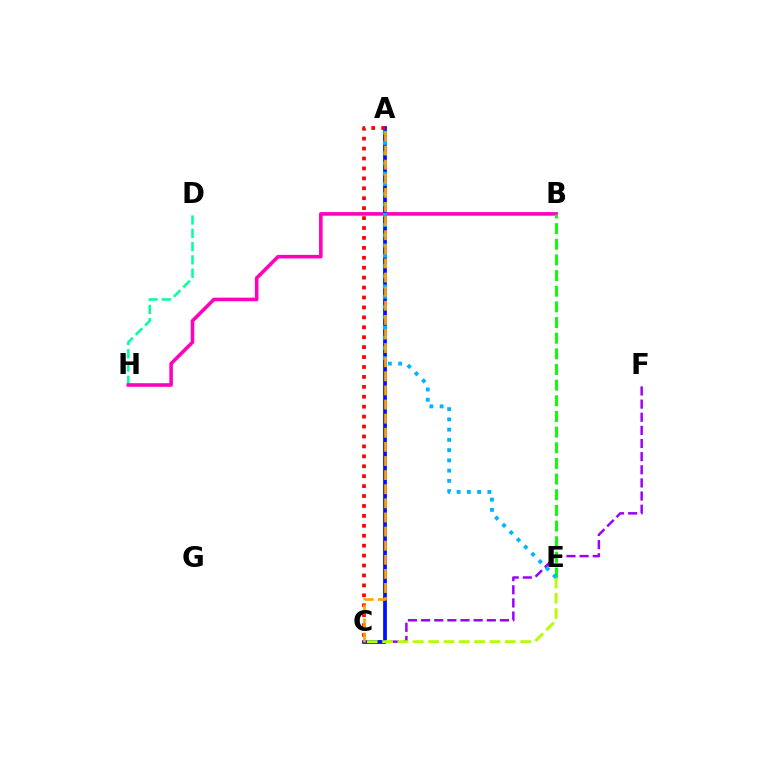{('D', 'H'): [{'color': '#00ff9d', 'line_style': 'dashed', 'thickness': 1.81}], ('B', 'H'): [{'color': '#ff00bd', 'line_style': 'solid', 'thickness': 2.58}], ('C', 'F'): [{'color': '#9b00ff', 'line_style': 'dashed', 'thickness': 1.78}], ('B', 'E'): [{'color': '#08ff00', 'line_style': 'dashed', 'thickness': 2.13}], ('A', 'C'): [{'color': '#0010ff', 'line_style': 'solid', 'thickness': 2.7}, {'color': '#ff0000', 'line_style': 'dotted', 'thickness': 2.7}, {'color': '#ffa500', 'line_style': 'dashed', 'thickness': 1.92}], ('C', 'E'): [{'color': '#b3ff00', 'line_style': 'dashed', 'thickness': 2.08}], ('A', 'E'): [{'color': '#00b5ff', 'line_style': 'dotted', 'thickness': 2.79}]}